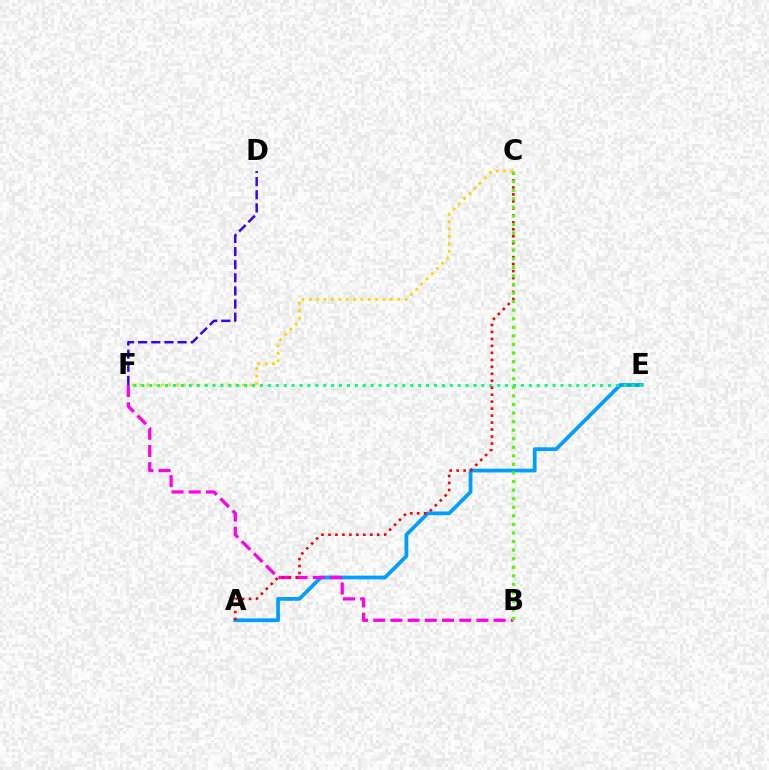{('C', 'F'): [{'color': '#ffd500', 'line_style': 'dotted', 'thickness': 2.0}], ('A', 'E'): [{'color': '#009eff', 'line_style': 'solid', 'thickness': 2.7}], ('B', 'F'): [{'color': '#ff00ed', 'line_style': 'dashed', 'thickness': 2.34}], ('E', 'F'): [{'color': '#00ff86', 'line_style': 'dotted', 'thickness': 2.15}], ('D', 'F'): [{'color': '#3700ff', 'line_style': 'dashed', 'thickness': 1.78}], ('A', 'C'): [{'color': '#ff0000', 'line_style': 'dotted', 'thickness': 1.89}], ('B', 'C'): [{'color': '#4fff00', 'line_style': 'dotted', 'thickness': 2.33}]}